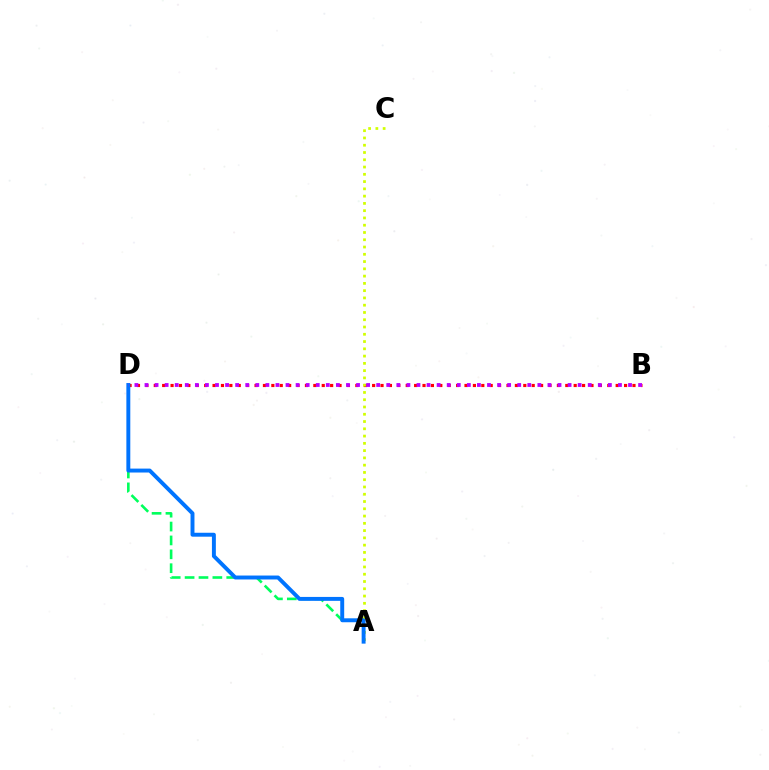{('B', 'D'): [{'color': '#ff0000', 'line_style': 'dotted', 'thickness': 2.28}, {'color': '#b900ff', 'line_style': 'dotted', 'thickness': 2.74}], ('A', 'C'): [{'color': '#d1ff00', 'line_style': 'dotted', 'thickness': 1.98}], ('A', 'D'): [{'color': '#00ff5c', 'line_style': 'dashed', 'thickness': 1.89}, {'color': '#0074ff', 'line_style': 'solid', 'thickness': 2.83}]}